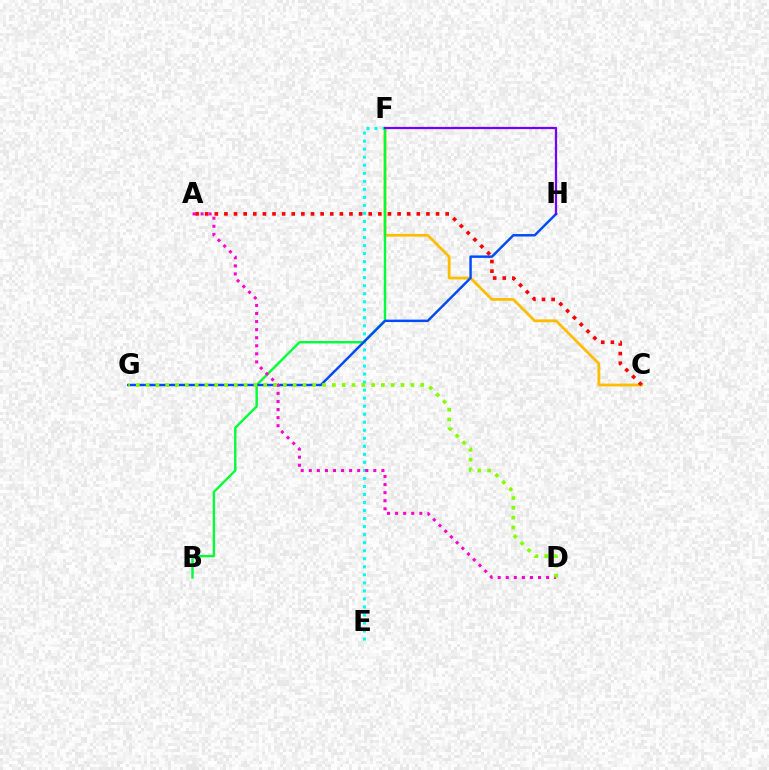{('C', 'F'): [{'color': '#ffbd00', 'line_style': 'solid', 'thickness': 2.0}], ('A', 'C'): [{'color': '#ff0000', 'line_style': 'dotted', 'thickness': 2.61}], ('E', 'F'): [{'color': '#00fff6', 'line_style': 'dotted', 'thickness': 2.18}], ('B', 'F'): [{'color': '#00ff39', 'line_style': 'solid', 'thickness': 1.73}], ('G', 'H'): [{'color': '#004bff', 'line_style': 'solid', 'thickness': 1.77}], ('A', 'D'): [{'color': '#ff00cf', 'line_style': 'dotted', 'thickness': 2.19}], ('D', 'G'): [{'color': '#84ff00', 'line_style': 'dotted', 'thickness': 2.66}], ('F', 'H'): [{'color': '#7200ff', 'line_style': 'solid', 'thickness': 1.62}]}